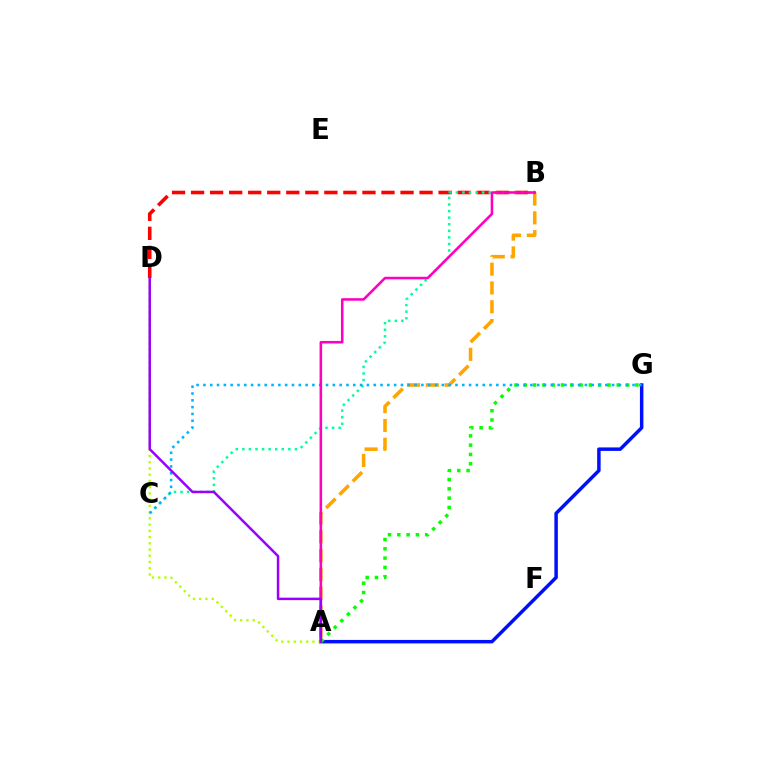{('A', 'B'): [{'color': '#ffa500', 'line_style': 'dashed', 'thickness': 2.55}, {'color': '#ff00bd', 'line_style': 'solid', 'thickness': 1.85}], ('A', 'G'): [{'color': '#0010ff', 'line_style': 'solid', 'thickness': 2.5}, {'color': '#08ff00', 'line_style': 'dotted', 'thickness': 2.53}], ('B', 'D'): [{'color': '#ff0000', 'line_style': 'dashed', 'thickness': 2.59}], ('B', 'C'): [{'color': '#00ff9d', 'line_style': 'dotted', 'thickness': 1.79}], ('A', 'D'): [{'color': '#b3ff00', 'line_style': 'dotted', 'thickness': 1.69}, {'color': '#9b00ff', 'line_style': 'solid', 'thickness': 1.8}], ('C', 'G'): [{'color': '#00b5ff', 'line_style': 'dotted', 'thickness': 1.85}]}